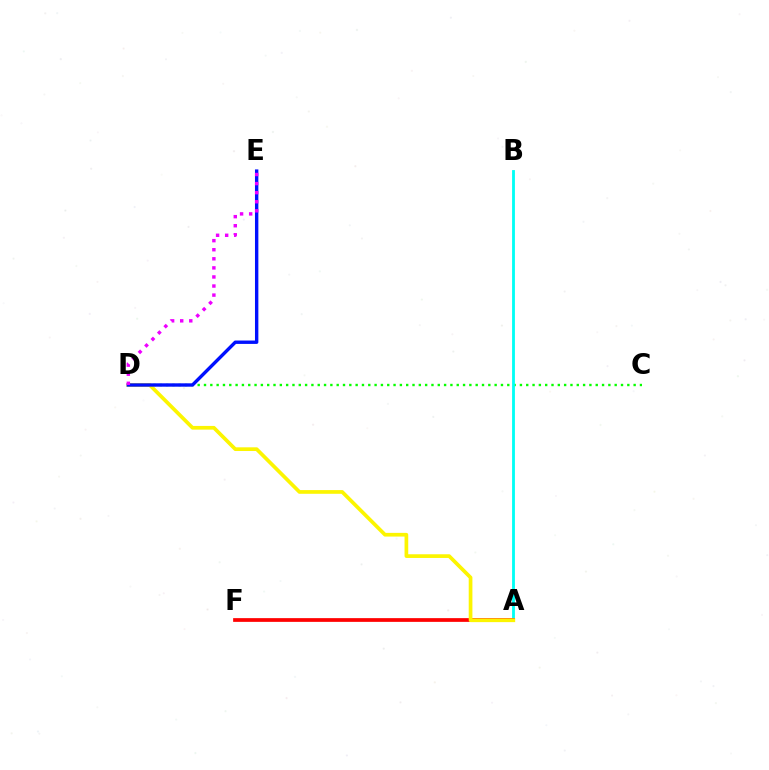{('C', 'D'): [{'color': '#08ff00', 'line_style': 'dotted', 'thickness': 1.72}], ('A', 'B'): [{'color': '#00fff6', 'line_style': 'solid', 'thickness': 2.03}], ('A', 'F'): [{'color': '#ff0000', 'line_style': 'solid', 'thickness': 2.68}], ('A', 'D'): [{'color': '#fcf500', 'line_style': 'solid', 'thickness': 2.66}], ('D', 'E'): [{'color': '#0010ff', 'line_style': 'solid', 'thickness': 2.44}, {'color': '#ee00ff', 'line_style': 'dotted', 'thickness': 2.47}]}